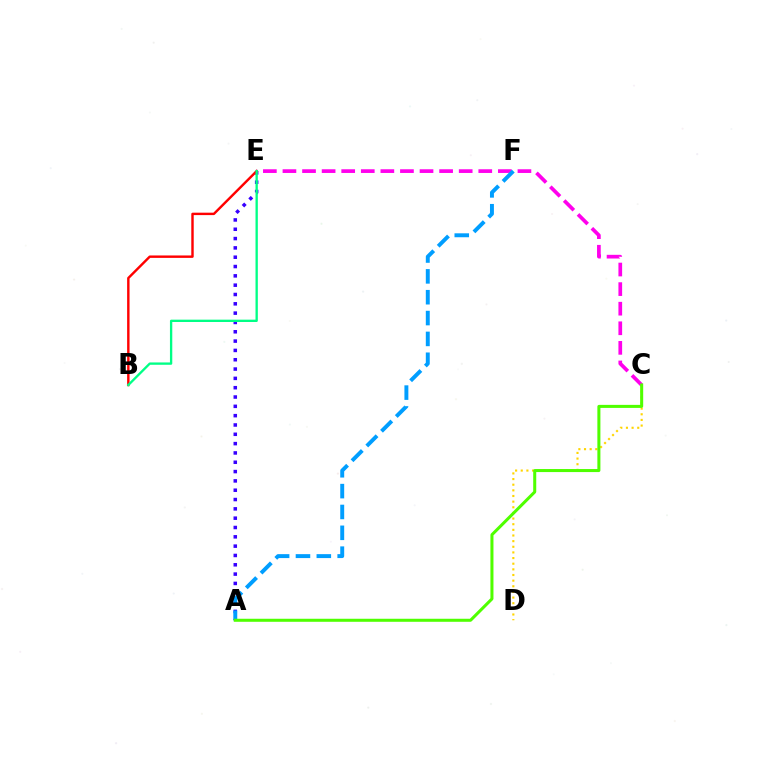{('A', 'E'): [{'color': '#3700ff', 'line_style': 'dotted', 'thickness': 2.53}], ('C', 'D'): [{'color': '#ffd500', 'line_style': 'dotted', 'thickness': 1.53}], ('C', 'E'): [{'color': '#ff00ed', 'line_style': 'dashed', 'thickness': 2.66}], ('A', 'F'): [{'color': '#009eff', 'line_style': 'dashed', 'thickness': 2.83}], ('B', 'E'): [{'color': '#ff0000', 'line_style': 'solid', 'thickness': 1.74}, {'color': '#00ff86', 'line_style': 'solid', 'thickness': 1.68}], ('A', 'C'): [{'color': '#4fff00', 'line_style': 'solid', 'thickness': 2.18}]}